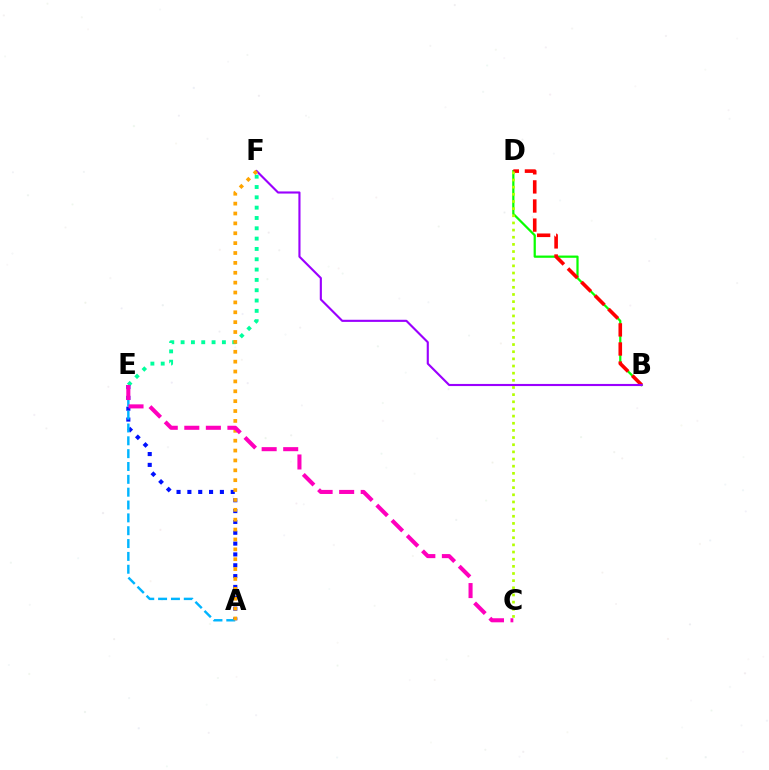{('E', 'F'): [{'color': '#00ff9d', 'line_style': 'dotted', 'thickness': 2.8}], ('B', 'D'): [{'color': '#08ff00', 'line_style': 'solid', 'thickness': 1.61}, {'color': '#ff0000', 'line_style': 'dashed', 'thickness': 2.59}], ('A', 'E'): [{'color': '#0010ff', 'line_style': 'dotted', 'thickness': 2.94}, {'color': '#00b5ff', 'line_style': 'dashed', 'thickness': 1.74}], ('B', 'F'): [{'color': '#9b00ff', 'line_style': 'solid', 'thickness': 1.53}], ('C', 'D'): [{'color': '#b3ff00', 'line_style': 'dotted', 'thickness': 1.94}], ('A', 'F'): [{'color': '#ffa500', 'line_style': 'dotted', 'thickness': 2.68}], ('C', 'E'): [{'color': '#ff00bd', 'line_style': 'dashed', 'thickness': 2.93}]}